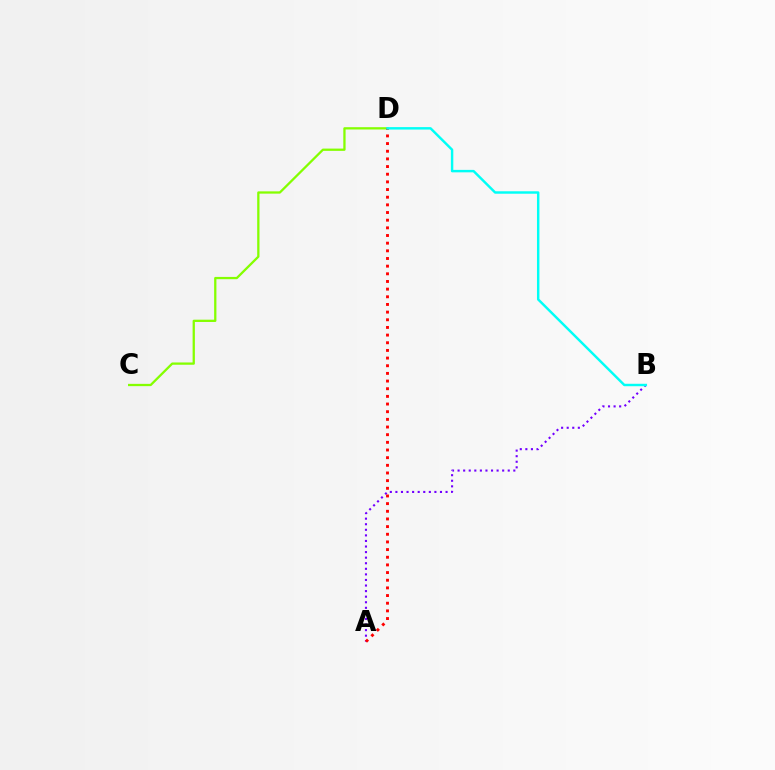{('A', 'B'): [{'color': '#7200ff', 'line_style': 'dotted', 'thickness': 1.51}], ('C', 'D'): [{'color': '#84ff00', 'line_style': 'solid', 'thickness': 1.64}], ('A', 'D'): [{'color': '#ff0000', 'line_style': 'dotted', 'thickness': 2.08}], ('B', 'D'): [{'color': '#00fff6', 'line_style': 'solid', 'thickness': 1.76}]}